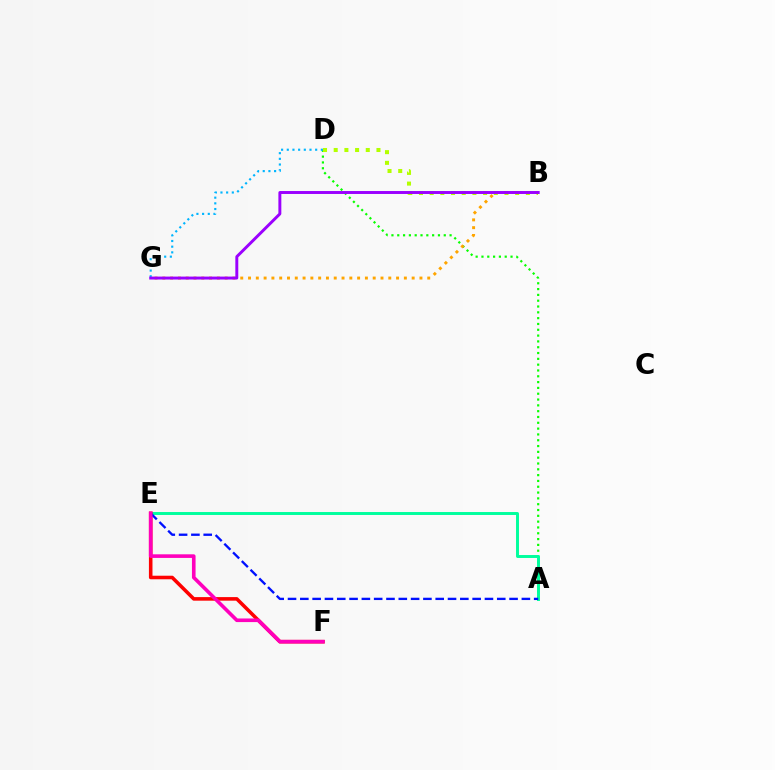{('A', 'D'): [{'color': '#08ff00', 'line_style': 'dotted', 'thickness': 1.58}], ('B', 'G'): [{'color': '#ffa500', 'line_style': 'dotted', 'thickness': 2.12}, {'color': '#9b00ff', 'line_style': 'solid', 'thickness': 2.12}], ('A', 'E'): [{'color': '#00ff9d', 'line_style': 'solid', 'thickness': 2.12}, {'color': '#0010ff', 'line_style': 'dashed', 'thickness': 1.67}], ('D', 'G'): [{'color': '#00b5ff', 'line_style': 'dotted', 'thickness': 1.54}], ('E', 'F'): [{'color': '#ff0000', 'line_style': 'solid', 'thickness': 2.57}, {'color': '#ff00bd', 'line_style': 'solid', 'thickness': 2.6}], ('B', 'D'): [{'color': '#b3ff00', 'line_style': 'dotted', 'thickness': 2.9}]}